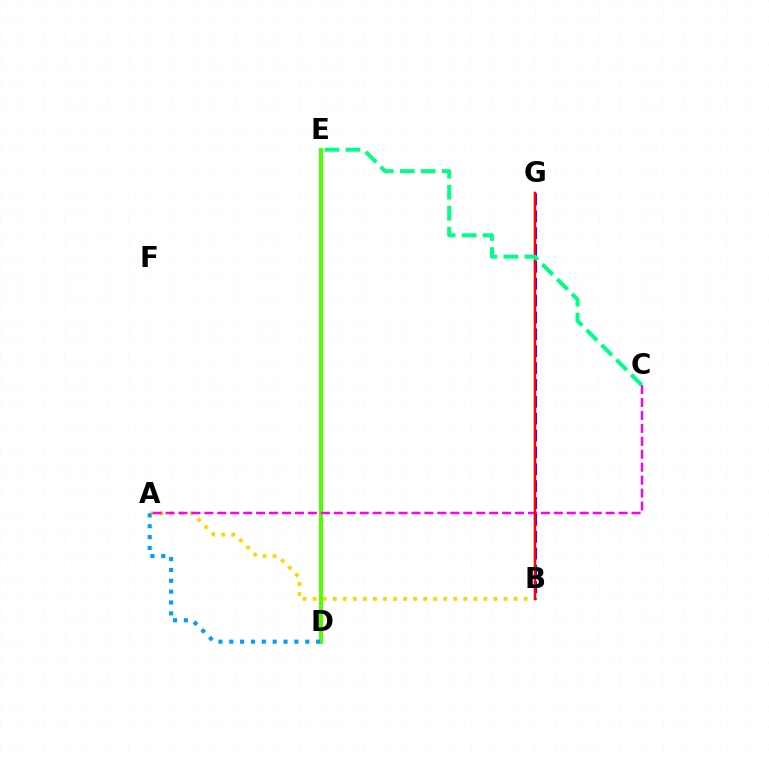{('A', 'B'): [{'color': '#ffd500', 'line_style': 'dotted', 'thickness': 2.73}], ('D', 'E'): [{'color': '#4fff00', 'line_style': 'solid', 'thickness': 2.92}], ('A', 'C'): [{'color': '#ff00ed', 'line_style': 'dashed', 'thickness': 1.76}], ('B', 'G'): [{'color': '#3700ff', 'line_style': 'dashed', 'thickness': 2.29}, {'color': '#ff0000', 'line_style': 'solid', 'thickness': 1.8}], ('A', 'D'): [{'color': '#009eff', 'line_style': 'dotted', 'thickness': 2.95}], ('C', 'E'): [{'color': '#00ff86', 'line_style': 'dashed', 'thickness': 2.86}]}